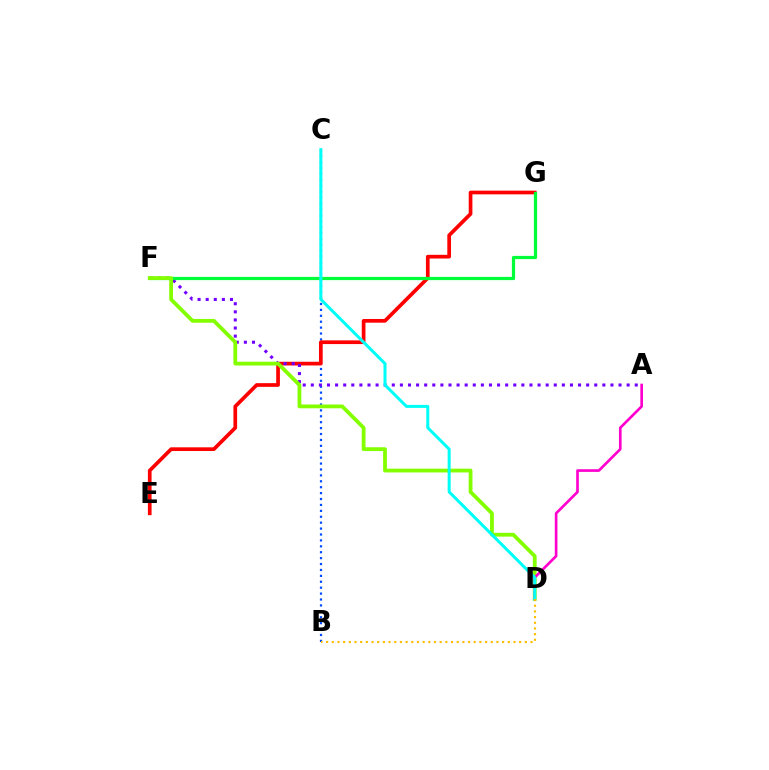{('B', 'C'): [{'color': '#004bff', 'line_style': 'dotted', 'thickness': 1.61}], ('E', 'G'): [{'color': '#ff0000', 'line_style': 'solid', 'thickness': 2.66}], ('A', 'F'): [{'color': '#7200ff', 'line_style': 'dotted', 'thickness': 2.2}], ('F', 'G'): [{'color': '#00ff39', 'line_style': 'solid', 'thickness': 2.32}], ('D', 'F'): [{'color': '#84ff00', 'line_style': 'solid', 'thickness': 2.73}], ('A', 'D'): [{'color': '#ff00cf', 'line_style': 'solid', 'thickness': 1.91}], ('C', 'D'): [{'color': '#00fff6', 'line_style': 'solid', 'thickness': 2.17}], ('B', 'D'): [{'color': '#ffbd00', 'line_style': 'dotted', 'thickness': 1.54}]}